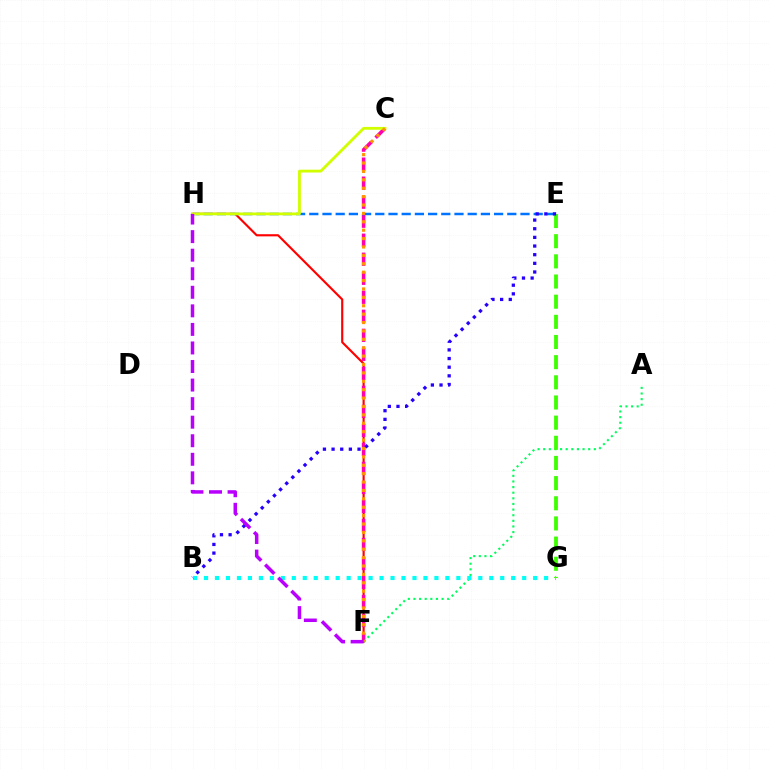{('F', 'H'): [{'color': '#ff0000', 'line_style': 'solid', 'thickness': 1.54}, {'color': '#b900ff', 'line_style': 'dashed', 'thickness': 2.52}], ('C', 'F'): [{'color': '#ff00ac', 'line_style': 'dashed', 'thickness': 2.58}, {'color': '#ff9400', 'line_style': 'dotted', 'thickness': 2.28}], ('E', 'H'): [{'color': '#0074ff', 'line_style': 'dashed', 'thickness': 1.79}], ('C', 'H'): [{'color': '#d1ff00', 'line_style': 'solid', 'thickness': 2.03}], ('A', 'F'): [{'color': '#00ff5c', 'line_style': 'dotted', 'thickness': 1.53}], ('E', 'G'): [{'color': '#3dff00', 'line_style': 'dashed', 'thickness': 2.74}], ('B', 'G'): [{'color': '#00fff6', 'line_style': 'dotted', 'thickness': 2.98}], ('B', 'E'): [{'color': '#2500ff', 'line_style': 'dotted', 'thickness': 2.35}]}